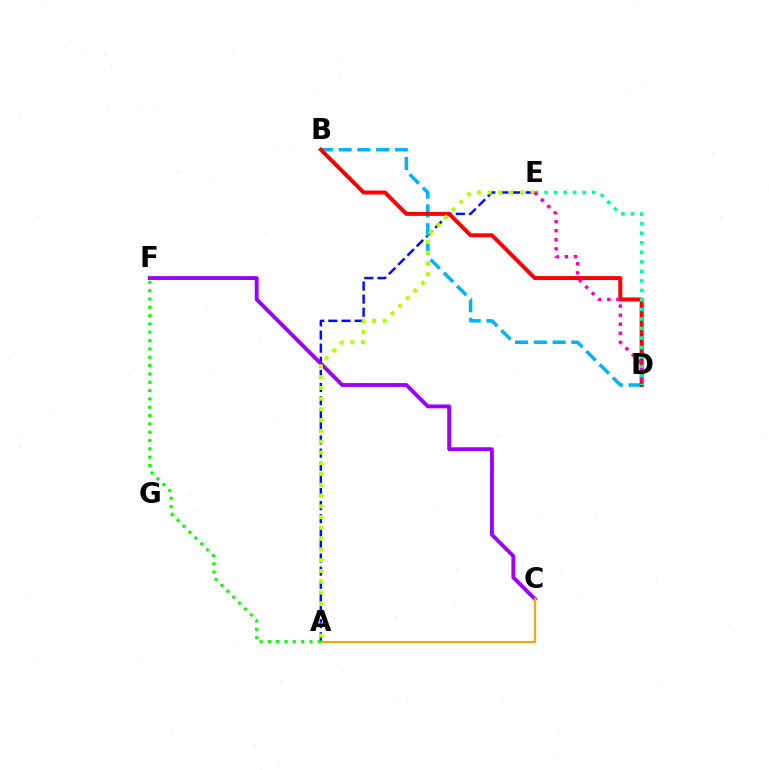{('A', 'E'): [{'color': '#0010ff', 'line_style': 'dashed', 'thickness': 1.78}, {'color': '#b3ff00', 'line_style': 'dotted', 'thickness': 2.93}], ('B', 'D'): [{'color': '#00b5ff', 'line_style': 'dashed', 'thickness': 2.55}, {'color': '#ff0000', 'line_style': 'solid', 'thickness': 2.87}], ('D', 'E'): [{'color': '#00ff9d', 'line_style': 'dotted', 'thickness': 2.59}, {'color': '#ff00bd', 'line_style': 'dotted', 'thickness': 2.47}], ('C', 'F'): [{'color': '#9b00ff', 'line_style': 'solid', 'thickness': 2.78}], ('A', 'C'): [{'color': '#ffa500', 'line_style': 'solid', 'thickness': 1.57}], ('A', 'F'): [{'color': '#08ff00', 'line_style': 'dotted', 'thickness': 2.26}]}